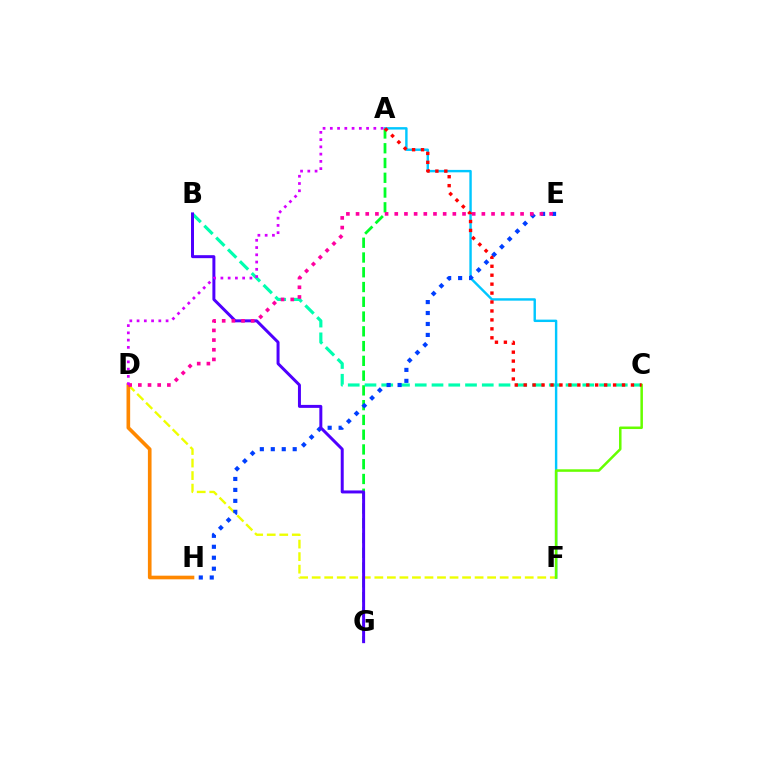{('A', 'G'): [{'color': '#00ff27', 'line_style': 'dashed', 'thickness': 2.01}], ('D', 'F'): [{'color': '#eeff00', 'line_style': 'dashed', 'thickness': 1.7}], ('D', 'H'): [{'color': '#ff8800', 'line_style': 'solid', 'thickness': 2.63}], ('B', 'C'): [{'color': '#00ffaf', 'line_style': 'dashed', 'thickness': 2.28}], ('A', 'F'): [{'color': '#00c7ff', 'line_style': 'solid', 'thickness': 1.74}], ('C', 'F'): [{'color': '#66ff00', 'line_style': 'solid', 'thickness': 1.81}], ('A', 'C'): [{'color': '#ff0000', 'line_style': 'dotted', 'thickness': 2.43}], ('E', 'H'): [{'color': '#003fff', 'line_style': 'dotted', 'thickness': 2.98}], ('B', 'G'): [{'color': '#4f00ff', 'line_style': 'solid', 'thickness': 2.15}], ('D', 'E'): [{'color': '#ff00a0', 'line_style': 'dotted', 'thickness': 2.63}], ('A', 'D'): [{'color': '#d600ff', 'line_style': 'dotted', 'thickness': 1.97}]}